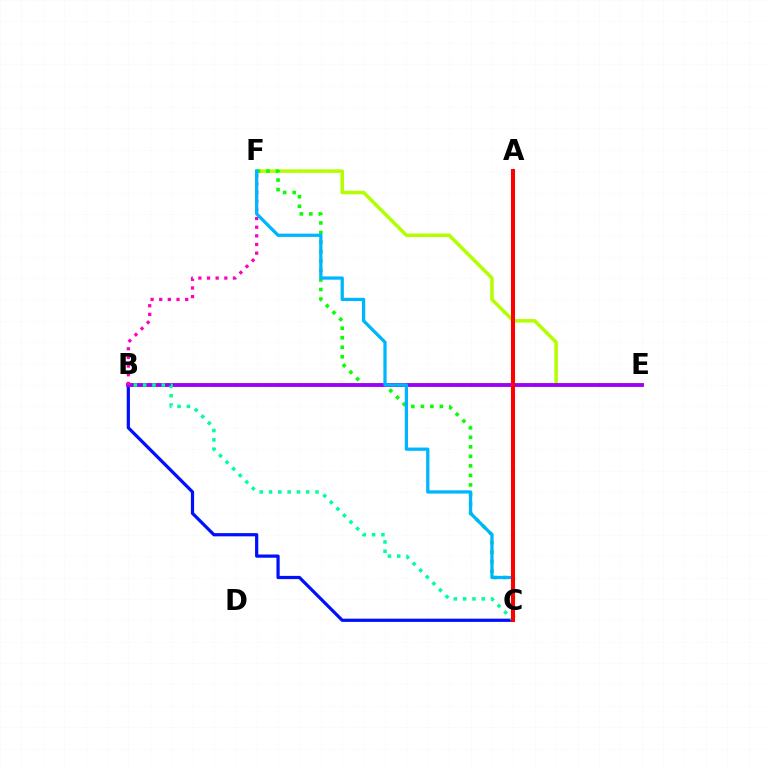{('E', 'F'): [{'color': '#b3ff00', 'line_style': 'solid', 'thickness': 2.55}], ('C', 'F'): [{'color': '#08ff00', 'line_style': 'dotted', 'thickness': 2.59}, {'color': '#00b5ff', 'line_style': 'solid', 'thickness': 2.35}], ('B', 'C'): [{'color': '#0010ff', 'line_style': 'solid', 'thickness': 2.32}, {'color': '#00ff9d', 'line_style': 'dotted', 'thickness': 2.53}], ('B', 'E'): [{'color': '#ffa500', 'line_style': 'solid', 'thickness': 2.74}, {'color': '#9b00ff', 'line_style': 'solid', 'thickness': 2.72}], ('B', 'F'): [{'color': '#ff00bd', 'line_style': 'dotted', 'thickness': 2.35}], ('A', 'C'): [{'color': '#ff0000', 'line_style': 'solid', 'thickness': 2.91}]}